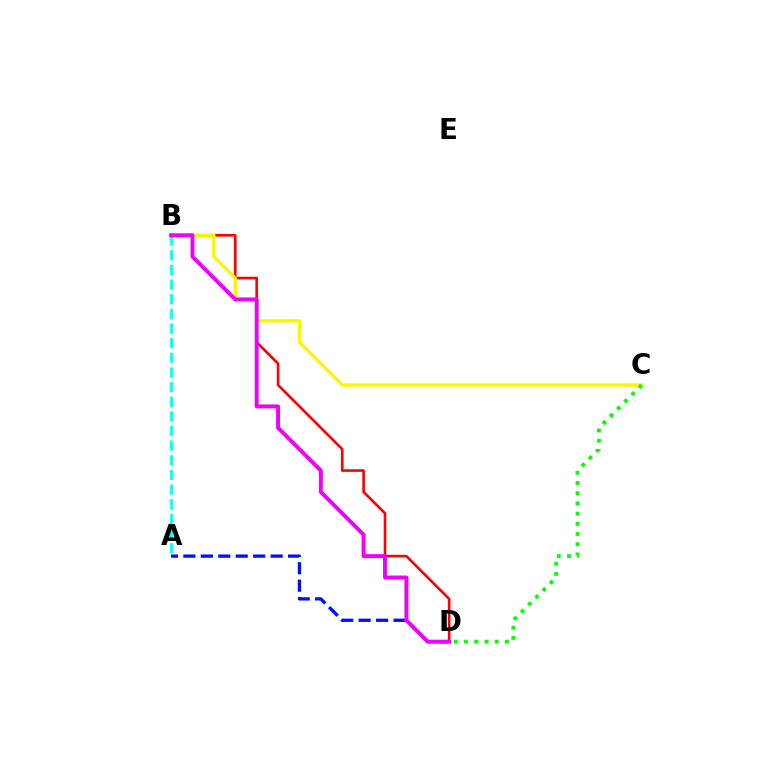{('B', 'D'): [{'color': '#ff0000', 'line_style': 'solid', 'thickness': 1.89}, {'color': '#ee00ff', 'line_style': 'solid', 'thickness': 2.84}], ('B', 'C'): [{'color': '#fcf500', 'line_style': 'solid', 'thickness': 2.37}], ('C', 'D'): [{'color': '#08ff00', 'line_style': 'dotted', 'thickness': 2.78}], ('A', 'B'): [{'color': '#00fff6', 'line_style': 'dashed', 'thickness': 1.99}], ('A', 'D'): [{'color': '#0010ff', 'line_style': 'dashed', 'thickness': 2.37}]}